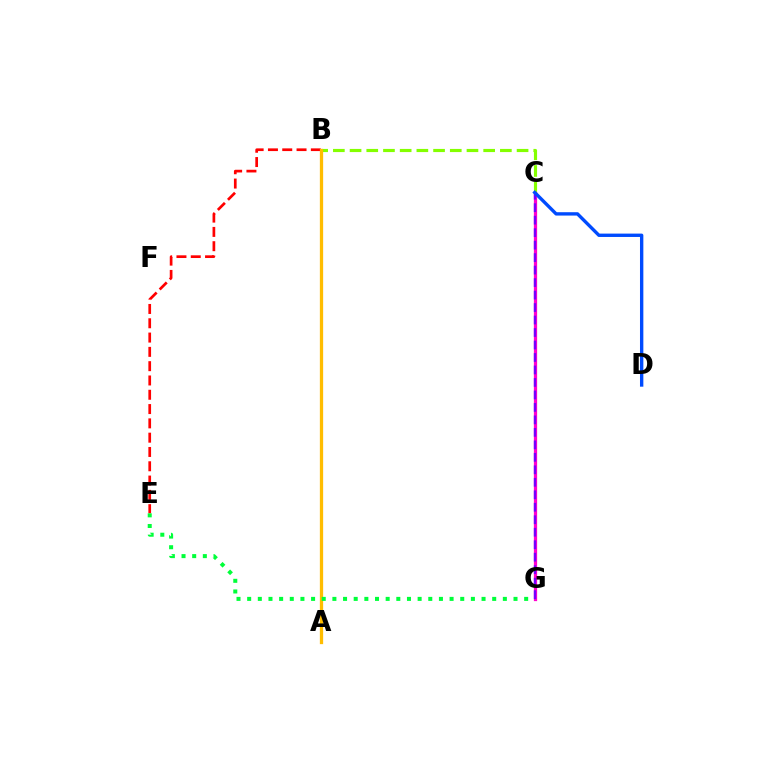{('A', 'B'): [{'color': '#00fff6', 'line_style': 'dotted', 'thickness': 1.86}, {'color': '#ffbd00', 'line_style': 'solid', 'thickness': 2.36}], ('B', 'C'): [{'color': '#84ff00', 'line_style': 'dashed', 'thickness': 2.27}], ('B', 'E'): [{'color': '#ff0000', 'line_style': 'dashed', 'thickness': 1.94}], ('C', 'G'): [{'color': '#ff00cf', 'line_style': 'solid', 'thickness': 2.34}, {'color': '#7200ff', 'line_style': 'dashed', 'thickness': 1.7}], ('E', 'G'): [{'color': '#00ff39', 'line_style': 'dotted', 'thickness': 2.89}], ('C', 'D'): [{'color': '#004bff', 'line_style': 'solid', 'thickness': 2.42}]}